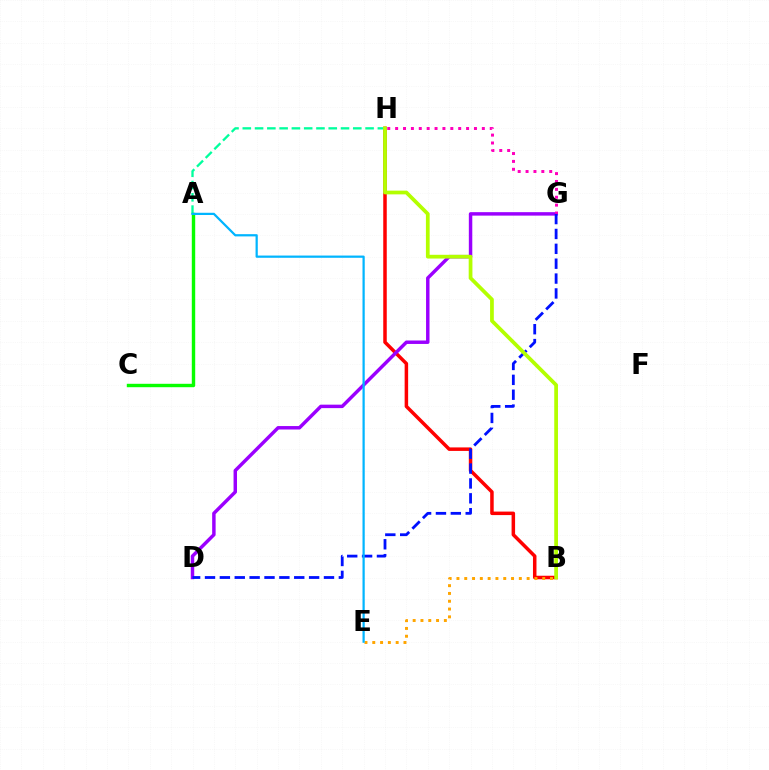{('B', 'H'): [{'color': '#ff0000', 'line_style': 'solid', 'thickness': 2.52}, {'color': '#b3ff00', 'line_style': 'solid', 'thickness': 2.69}], ('D', 'G'): [{'color': '#9b00ff', 'line_style': 'solid', 'thickness': 2.49}, {'color': '#0010ff', 'line_style': 'dashed', 'thickness': 2.02}], ('B', 'E'): [{'color': '#ffa500', 'line_style': 'dotted', 'thickness': 2.12}], ('A', 'H'): [{'color': '#00ff9d', 'line_style': 'dashed', 'thickness': 1.67}], ('G', 'H'): [{'color': '#ff00bd', 'line_style': 'dotted', 'thickness': 2.14}], ('A', 'C'): [{'color': '#08ff00', 'line_style': 'solid', 'thickness': 2.45}], ('A', 'E'): [{'color': '#00b5ff', 'line_style': 'solid', 'thickness': 1.61}]}